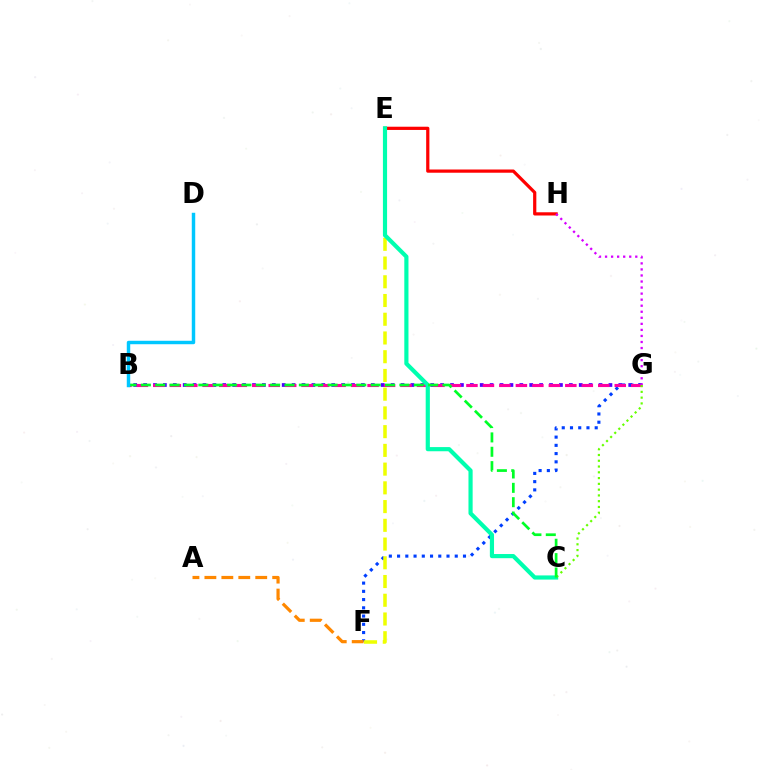{('B', 'G'): [{'color': '#4f00ff', 'line_style': 'dotted', 'thickness': 2.69}, {'color': '#ff00a0', 'line_style': 'dashed', 'thickness': 2.24}], ('E', 'H'): [{'color': '#ff0000', 'line_style': 'solid', 'thickness': 2.32}], ('F', 'G'): [{'color': '#003fff', 'line_style': 'dotted', 'thickness': 2.24}], ('A', 'F'): [{'color': '#ff8800', 'line_style': 'dashed', 'thickness': 2.3}], ('E', 'F'): [{'color': '#eeff00', 'line_style': 'dashed', 'thickness': 2.55}], ('C', 'E'): [{'color': '#00ffaf', 'line_style': 'solid', 'thickness': 3.0}], ('C', 'G'): [{'color': '#66ff00', 'line_style': 'dotted', 'thickness': 1.57}], ('G', 'H'): [{'color': '#d600ff', 'line_style': 'dotted', 'thickness': 1.64}], ('B', 'C'): [{'color': '#00ff27', 'line_style': 'dashed', 'thickness': 1.95}], ('B', 'D'): [{'color': '#00c7ff', 'line_style': 'solid', 'thickness': 2.48}]}